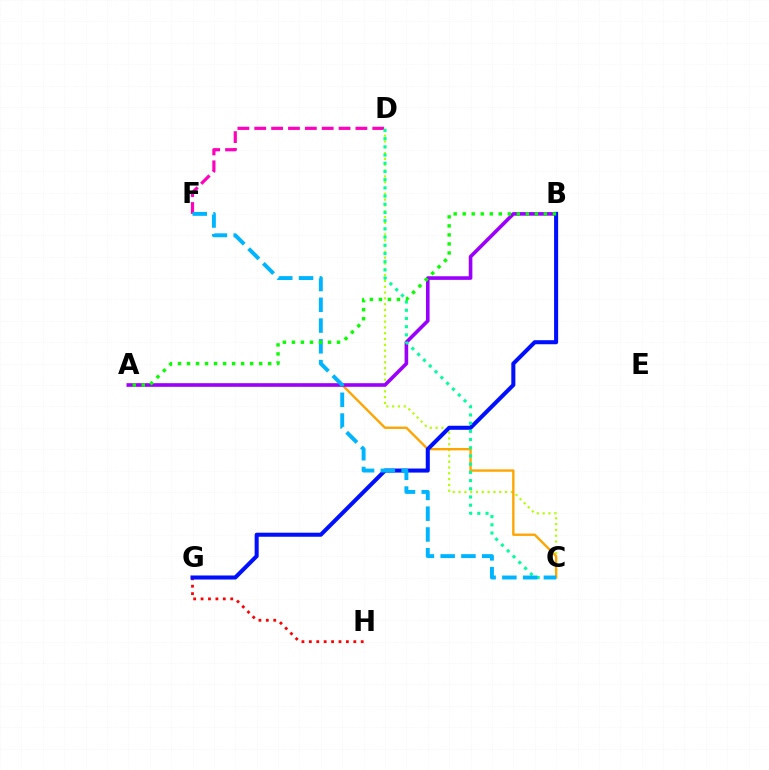{('D', 'F'): [{'color': '#ff00bd', 'line_style': 'dashed', 'thickness': 2.29}], ('C', 'D'): [{'color': '#b3ff00', 'line_style': 'dotted', 'thickness': 1.58}, {'color': '#00ff9d', 'line_style': 'dotted', 'thickness': 2.23}], ('A', 'C'): [{'color': '#ffa500', 'line_style': 'solid', 'thickness': 1.71}], ('G', 'H'): [{'color': '#ff0000', 'line_style': 'dotted', 'thickness': 2.01}], ('A', 'B'): [{'color': '#9b00ff', 'line_style': 'solid', 'thickness': 2.6}, {'color': '#08ff00', 'line_style': 'dotted', 'thickness': 2.45}], ('B', 'G'): [{'color': '#0010ff', 'line_style': 'solid', 'thickness': 2.91}], ('C', 'F'): [{'color': '#00b5ff', 'line_style': 'dashed', 'thickness': 2.82}]}